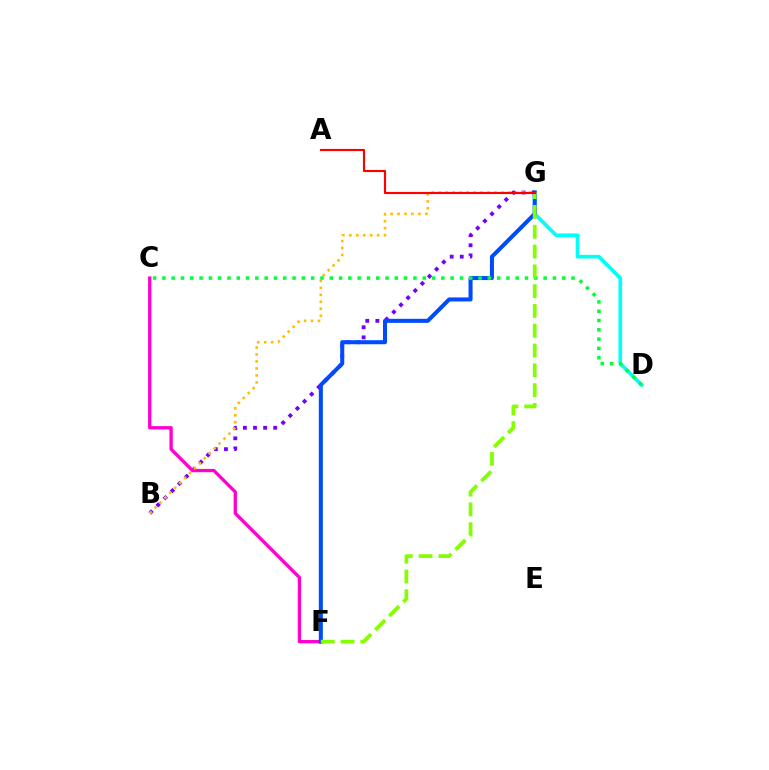{('D', 'G'): [{'color': '#00fff6', 'line_style': 'solid', 'thickness': 2.66}], ('B', 'G'): [{'color': '#7200ff', 'line_style': 'dotted', 'thickness': 2.74}, {'color': '#ffbd00', 'line_style': 'dotted', 'thickness': 1.89}], ('C', 'F'): [{'color': '#ff00cf', 'line_style': 'solid', 'thickness': 2.38}], ('F', 'G'): [{'color': '#004bff', 'line_style': 'solid', 'thickness': 2.91}, {'color': '#84ff00', 'line_style': 'dashed', 'thickness': 2.69}], ('C', 'D'): [{'color': '#00ff39', 'line_style': 'dotted', 'thickness': 2.53}], ('A', 'G'): [{'color': '#ff0000', 'line_style': 'solid', 'thickness': 1.55}]}